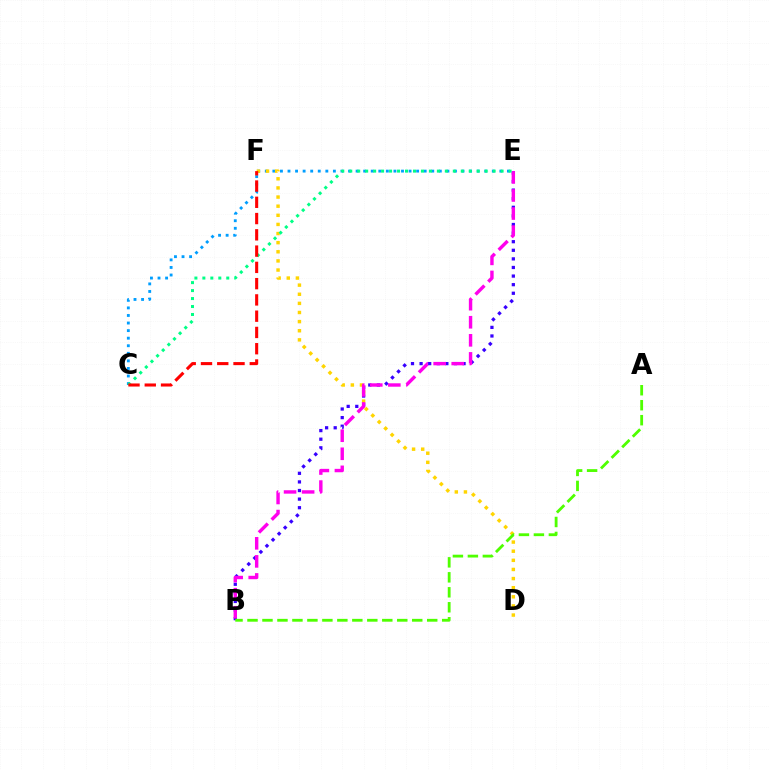{('B', 'E'): [{'color': '#3700ff', 'line_style': 'dotted', 'thickness': 2.34}, {'color': '#ff00ed', 'line_style': 'dashed', 'thickness': 2.45}], ('C', 'E'): [{'color': '#009eff', 'line_style': 'dotted', 'thickness': 2.06}, {'color': '#00ff86', 'line_style': 'dotted', 'thickness': 2.16}], ('D', 'F'): [{'color': '#ffd500', 'line_style': 'dotted', 'thickness': 2.48}], ('C', 'F'): [{'color': '#ff0000', 'line_style': 'dashed', 'thickness': 2.21}], ('A', 'B'): [{'color': '#4fff00', 'line_style': 'dashed', 'thickness': 2.03}]}